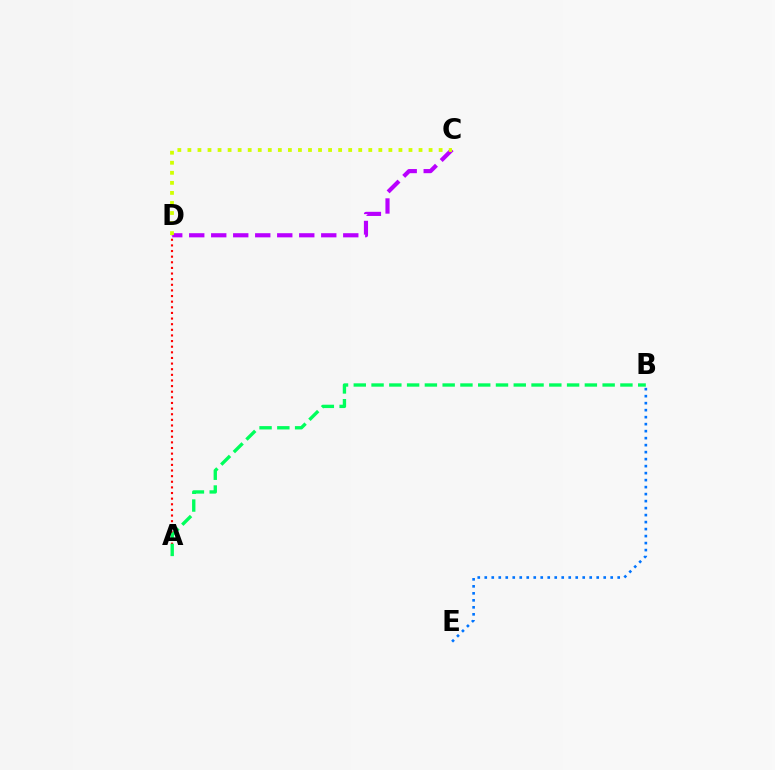{('A', 'D'): [{'color': '#ff0000', 'line_style': 'dotted', 'thickness': 1.53}], ('C', 'D'): [{'color': '#b900ff', 'line_style': 'dashed', 'thickness': 2.99}, {'color': '#d1ff00', 'line_style': 'dotted', 'thickness': 2.73}], ('B', 'E'): [{'color': '#0074ff', 'line_style': 'dotted', 'thickness': 1.9}], ('A', 'B'): [{'color': '#00ff5c', 'line_style': 'dashed', 'thickness': 2.41}]}